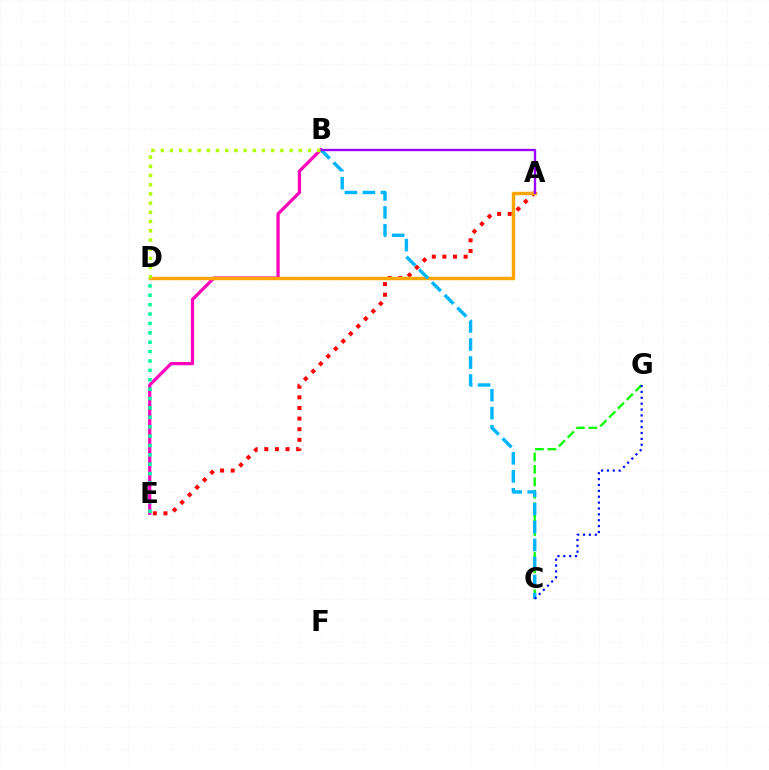{('B', 'E'): [{'color': '#ff00bd', 'line_style': 'solid', 'thickness': 2.34}], ('C', 'G'): [{'color': '#08ff00', 'line_style': 'dashed', 'thickness': 1.69}, {'color': '#0010ff', 'line_style': 'dotted', 'thickness': 1.6}], ('A', 'E'): [{'color': '#ff0000', 'line_style': 'dotted', 'thickness': 2.89}], ('A', 'D'): [{'color': '#ffa500', 'line_style': 'solid', 'thickness': 2.46}], ('B', 'C'): [{'color': '#00b5ff', 'line_style': 'dashed', 'thickness': 2.45}], ('A', 'B'): [{'color': '#9b00ff', 'line_style': 'solid', 'thickness': 1.69}], ('D', 'E'): [{'color': '#00ff9d', 'line_style': 'dotted', 'thickness': 2.55}], ('B', 'D'): [{'color': '#b3ff00', 'line_style': 'dotted', 'thickness': 2.5}]}